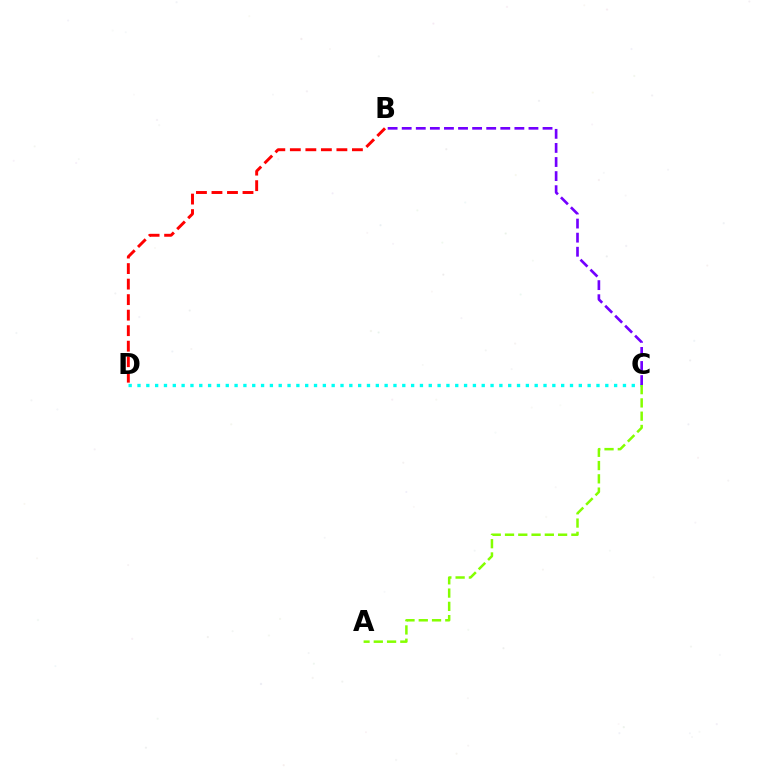{('C', 'D'): [{'color': '#00fff6', 'line_style': 'dotted', 'thickness': 2.4}], ('B', 'D'): [{'color': '#ff0000', 'line_style': 'dashed', 'thickness': 2.11}], ('A', 'C'): [{'color': '#84ff00', 'line_style': 'dashed', 'thickness': 1.8}], ('B', 'C'): [{'color': '#7200ff', 'line_style': 'dashed', 'thickness': 1.91}]}